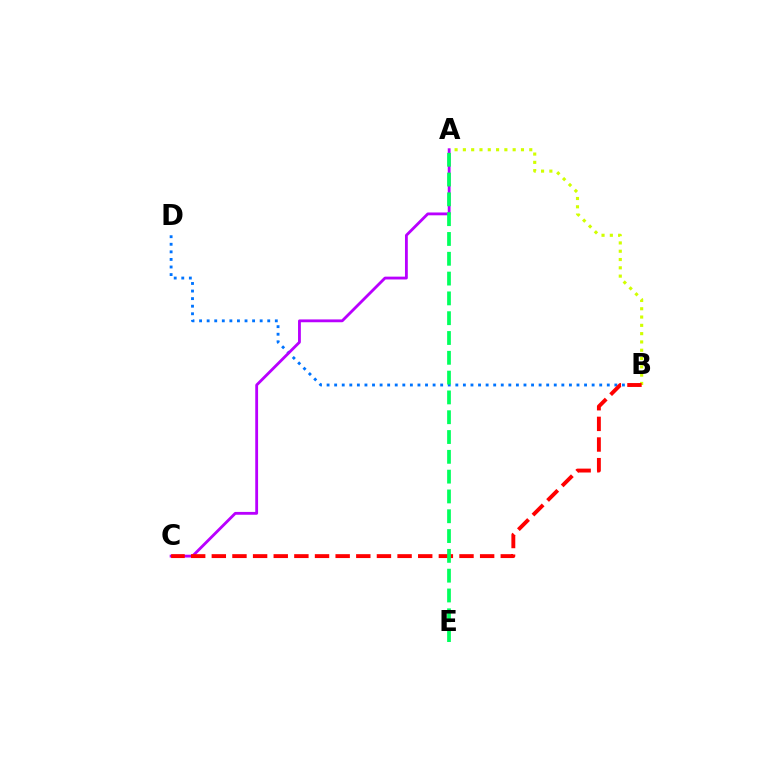{('B', 'D'): [{'color': '#0074ff', 'line_style': 'dotted', 'thickness': 2.06}], ('A', 'B'): [{'color': '#d1ff00', 'line_style': 'dotted', 'thickness': 2.25}], ('A', 'C'): [{'color': '#b900ff', 'line_style': 'solid', 'thickness': 2.03}], ('B', 'C'): [{'color': '#ff0000', 'line_style': 'dashed', 'thickness': 2.8}], ('A', 'E'): [{'color': '#00ff5c', 'line_style': 'dashed', 'thickness': 2.69}]}